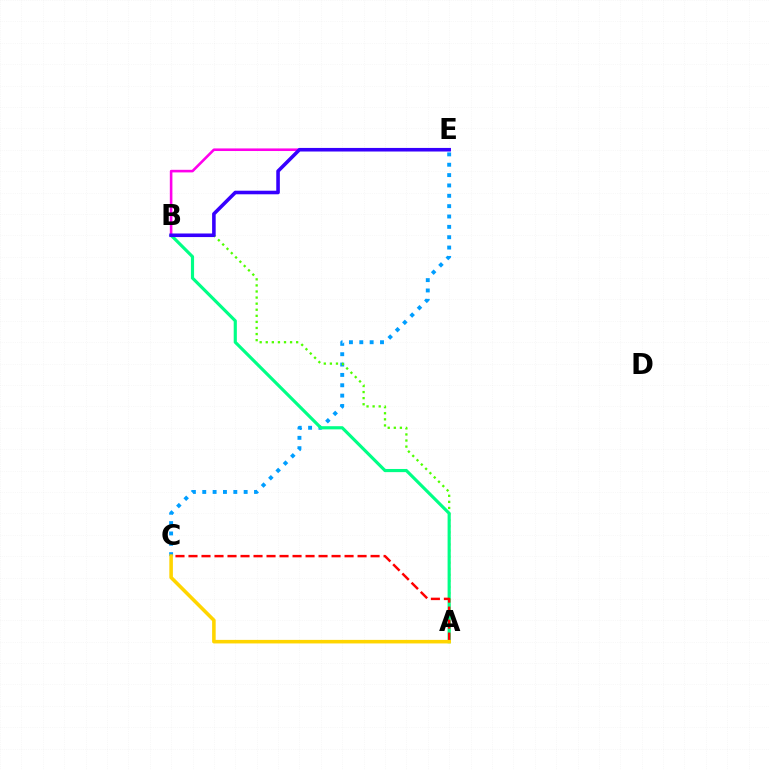{('C', 'E'): [{'color': '#009eff', 'line_style': 'dotted', 'thickness': 2.81}], ('A', 'B'): [{'color': '#4fff00', 'line_style': 'dotted', 'thickness': 1.65}, {'color': '#00ff86', 'line_style': 'solid', 'thickness': 2.27}], ('B', 'E'): [{'color': '#ff00ed', 'line_style': 'solid', 'thickness': 1.86}, {'color': '#3700ff', 'line_style': 'solid', 'thickness': 2.58}], ('A', 'C'): [{'color': '#ff0000', 'line_style': 'dashed', 'thickness': 1.77}, {'color': '#ffd500', 'line_style': 'solid', 'thickness': 2.56}]}